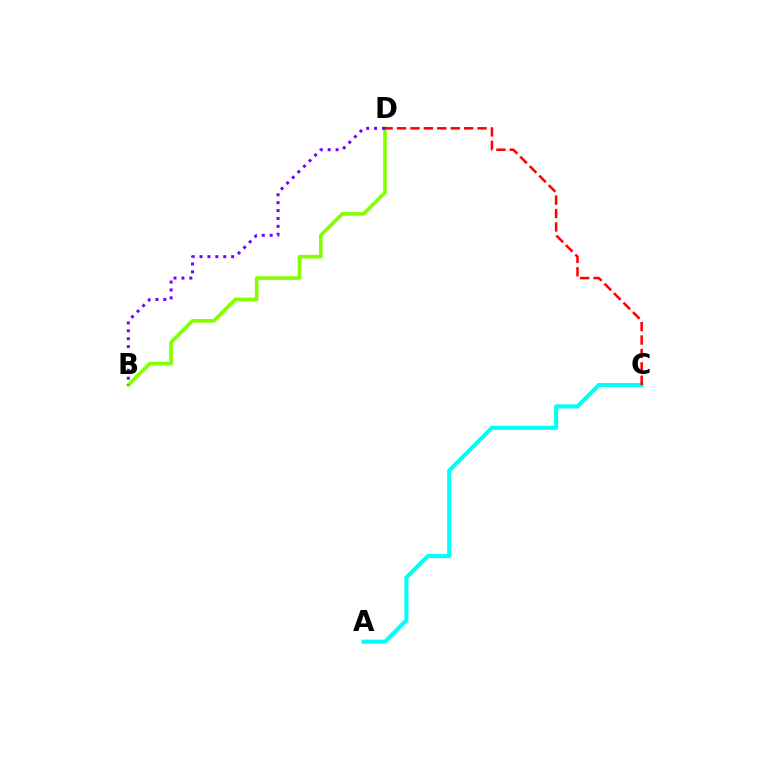{('B', 'D'): [{'color': '#84ff00', 'line_style': 'solid', 'thickness': 2.62}, {'color': '#7200ff', 'line_style': 'dotted', 'thickness': 2.15}], ('A', 'C'): [{'color': '#00fff6', 'line_style': 'solid', 'thickness': 2.94}], ('C', 'D'): [{'color': '#ff0000', 'line_style': 'dashed', 'thickness': 1.82}]}